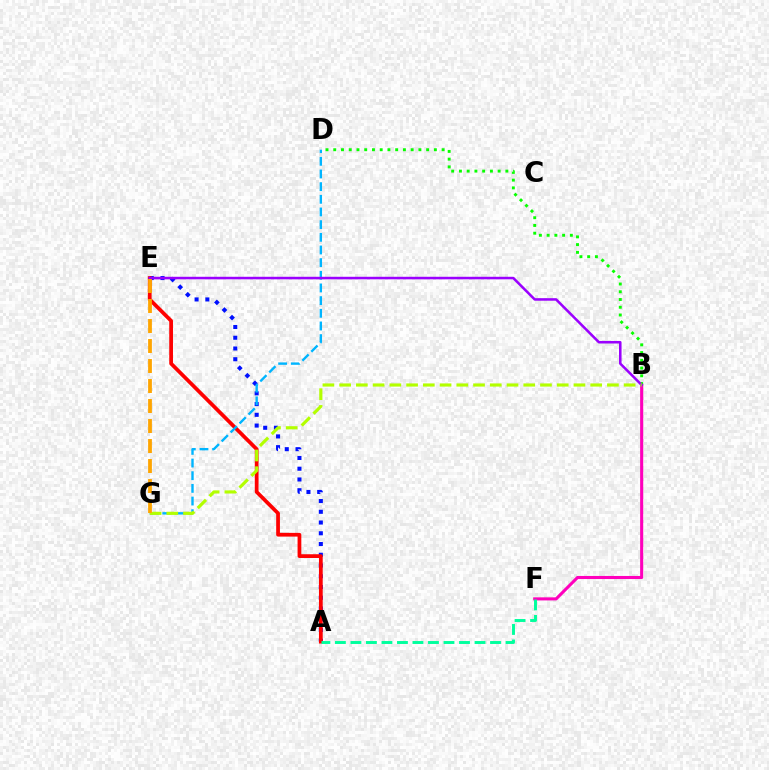{('A', 'E'): [{'color': '#0010ff', 'line_style': 'dotted', 'thickness': 2.92}, {'color': '#ff0000', 'line_style': 'solid', 'thickness': 2.7}], ('B', 'F'): [{'color': '#ff00bd', 'line_style': 'solid', 'thickness': 2.21}], ('D', 'G'): [{'color': '#00b5ff', 'line_style': 'dashed', 'thickness': 1.72}], ('B', 'D'): [{'color': '#08ff00', 'line_style': 'dotted', 'thickness': 2.1}], ('B', 'E'): [{'color': '#9b00ff', 'line_style': 'solid', 'thickness': 1.83}], ('B', 'G'): [{'color': '#b3ff00', 'line_style': 'dashed', 'thickness': 2.27}], ('E', 'G'): [{'color': '#ffa500', 'line_style': 'dashed', 'thickness': 2.72}], ('A', 'F'): [{'color': '#00ff9d', 'line_style': 'dashed', 'thickness': 2.11}]}